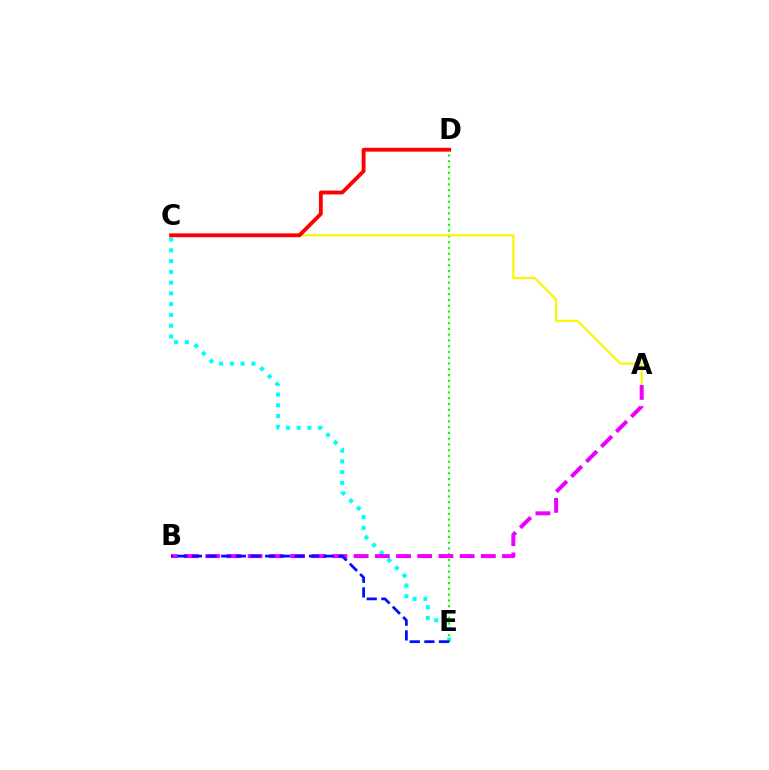{('C', 'E'): [{'color': '#00fff6', 'line_style': 'dotted', 'thickness': 2.93}], ('D', 'E'): [{'color': '#08ff00', 'line_style': 'dotted', 'thickness': 1.57}], ('A', 'C'): [{'color': '#fcf500', 'line_style': 'solid', 'thickness': 1.57}], ('C', 'D'): [{'color': '#ff0000', 'line_style': 'solid', 'thickness': 2.76}], ('A', 'B'): [{'color': '#ee00ff', 'line_style': 'dashed', 'thickness': 2.88}], ('B', 'E'): [{'color': '#0010ff', 'line_style': 'dashed', 'thickness': 1.99}]}